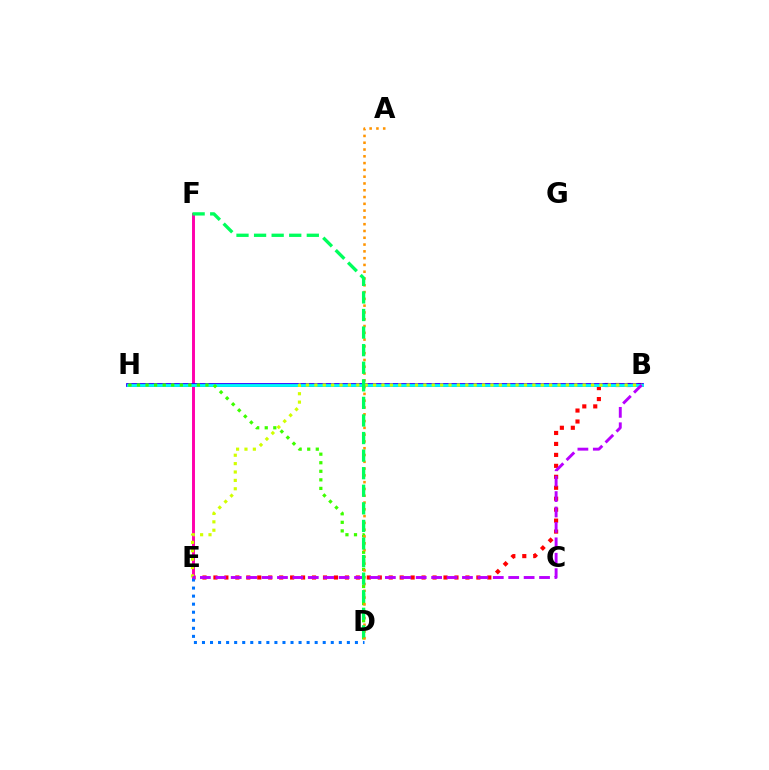{('B', 'E'): [{'color': '#ff0000', 'line_style': 'dotted', 'thickness': 2.98}, {'color': '#d1ff00', 'line_style': 'dotted', 'thickness': 2.28}, {'color': '#b900ff', 'line_style': 'dashed', 'thickness': 2.09}], ('E', 'F'): [{'color': '#ff00ac', 'line_style': 'solid', 'thickness': 2.11}], ('B', 'H'): [{'color': '#2500ff', 'line_style': 'solid', 'thickness': 2.71}, {'color': '#00fff6', 'line_style': 'solid', 'thickness': 2.02}], ('D', 'E'): [{'color': '#0074ff', 'line_style': 'dotted', 'thickness': 2.19}], ('D', 'H'): [{'color': '#3dff00', 'line_style': 'dotted', 'thickness': 2.32}], ('A', 'D'): [{'color': '#ff9400', 'line_style': 'dotted', 'thickness': 1.84}], ('D', 'F'): [{'color': '#00ff5c', 'line_style': 'dashed', 'thickness': 2.39}]}